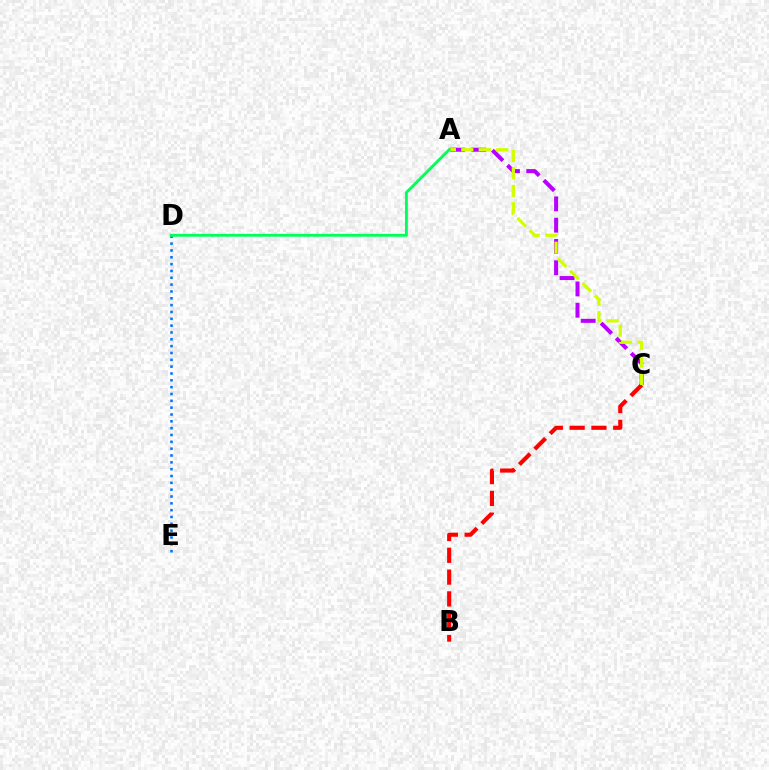{('D', 'E'): [{'color': '#0074ff', 'line_style': 'dotted', 'thickness': 1.86}], ('A', 'C'): [{'color': '#b900ff', 'line_style': 'dashed', 'thickness': 2.89}, {'color': '#d1ff00', 'line_style': 'dashed', 'thickness': 2.37}], ('B', 'C'): [{'color': '#ff0000', 'line_style': 'dashed', 'thickness': 2.96}], ('A', 'D'): [{'color': '#00ff5c', 'line_style': 'solid', 'thickness': 2.07}]}